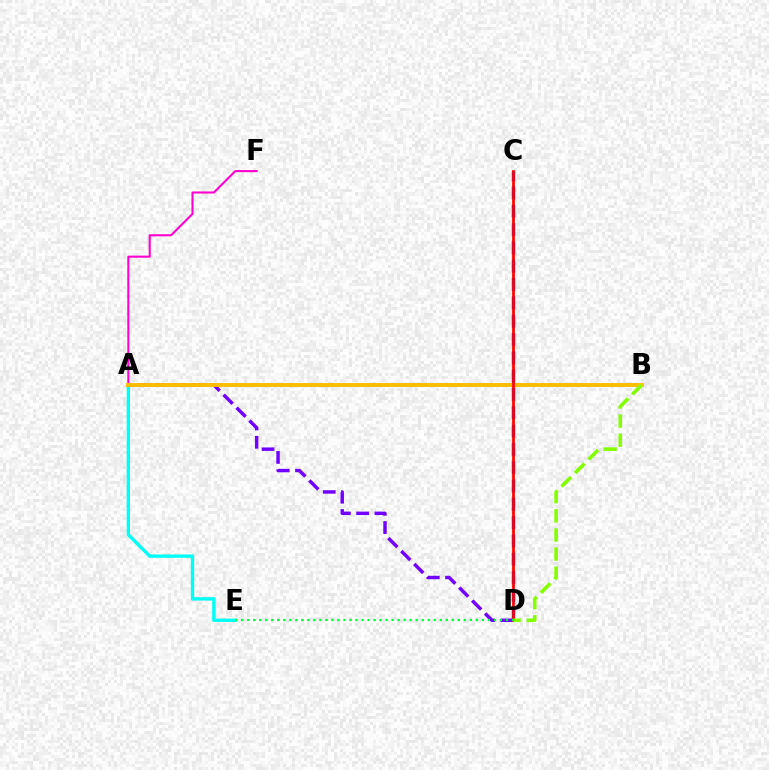{('A', 'F'): [{'color': '#ff00cf', 'line_style': 'solid', 'thickness': 1.5}], ('A', 'D'): [{'color': '#7200ff', 'line_style': 'dashed', 'thickness': 2.48}], ('A', 'E'): [{'color': '#00fff6', 'line_style': 'solid', 'thickness': 2.41}], ('C', 'D'): [{'color': '#004bff', 'line_style': 'dashed', 'thickness': 2.49}, {'color': '#ff0000', 'line_style': 'solid', 'thickness': 1.95}], ('A', 'B'): [{'color': '#ffbd00', 'line_style': 'solid', 'thickness': 2.81}], ('D', 'E'): [{'color': '#00ff39', 'line_style': 'dotted', 'thickness': 1.64}], ('B', 'D'): [{'color': '#84ff00', 'line_style': 'dashed', 'thickness': 2.6}]}